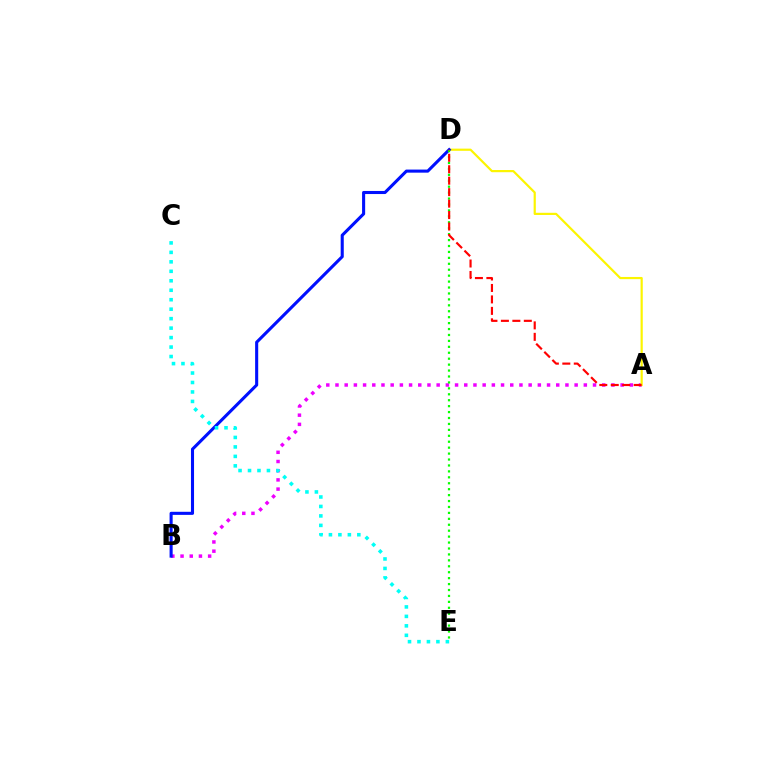{('A', 'B'): [{'color': '#ee00ff', 'line_style': 'dotted', 'thickness': 2.5}], ('A', 'D'): [{'color': '#fcf500', 'line_style': 'solid', 'thickness': 1.58}, {'color': '#ff0000', 'line_style': 'dashed', 'thickness': 1.56}], ('B', 'D'): [{'color': '#0010ff', 'line_style': 'solid', 'thickness': 2.22}], ('D', 'E'): [{'color': '#08ff00', 'line_style': 'dotted', 'thickness': 1.61}], ('C', 'E'): [{'color': '#00fff6', 'line_style': 'dotted', 'thickness': 2.57}]}